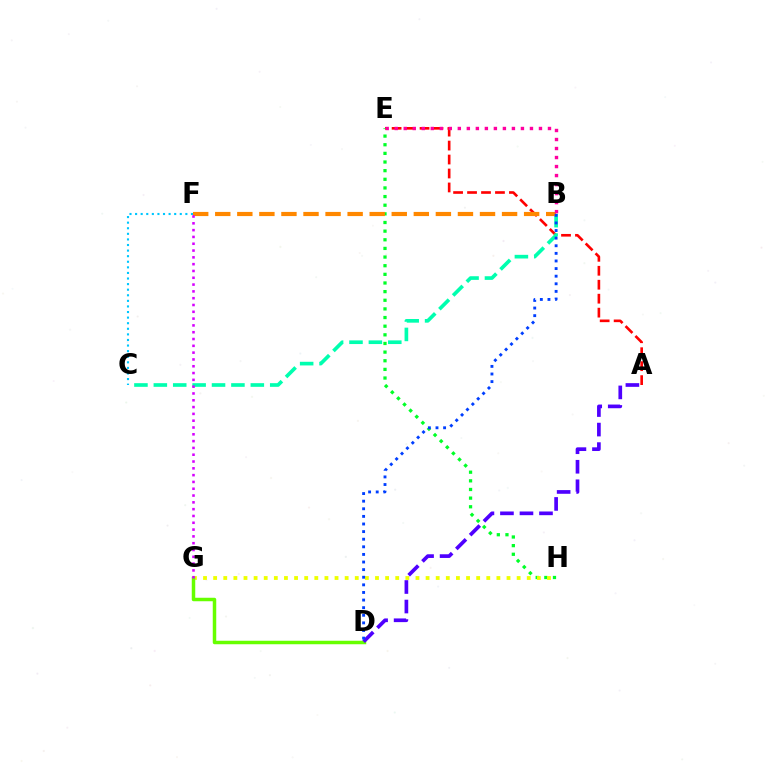{('A', 'E'): [{'color': '#ff0000', 'line_style': 'dashed', 'thickness': 1.9}], ('E', 'H'): [{'color': '#00ff27', 'line_style': 'dotted', 'thickness': 2.35}], ('B', 'C'): [{'color': '#00ffaf', 'line_style': 'dashed', 'thickness': 2.64}], ('B', 'F'): [{'color': '#ff8800', 'line_style': 'dashed', 'thickness': 3.0}], ('G', 'H'): [{'color': '#eeff00', 'line_style': 'dotted', 'thickness': 2.75}], ('D', 'G'): [{'color': '#66ff00', 'line_style': 'solid', 'thickness': 2.51}], ('A', 'D'): [{'color': '#4f00ff', 'line_style': 'dashed', 'thickness': 2.65}], ('B', 'E'): [{'color': '#ff00a0', 'line_style': 'dotted', 'thickness': 2.45}], ('B', 'D'): [{'color': '#003fff', 'line_style': 'dotted', 'thickness': 2.07}], ('F', 'G'): [{'color': '#d600ff', 'line_style': 'dotted', 'thickness': 1.85}], ('C', 'F'): [{'color': '#00c7ff', 'line_style': 'dotted', 'thickness': 1.52}]}